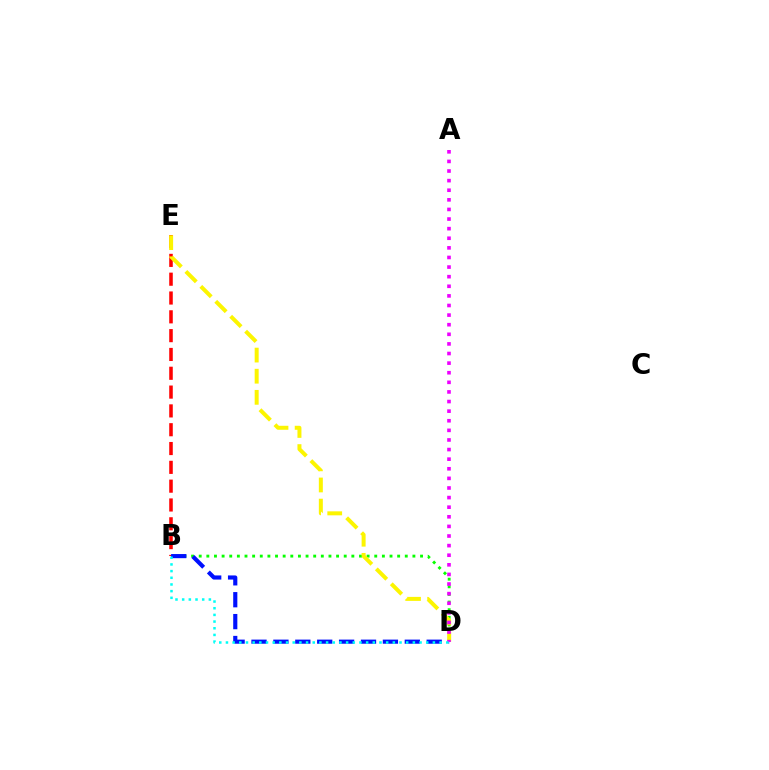{('B', 'E'): [{'color': '#ff0000', 'line_style': 'dashed', 'thickness': 2.56}], ('B', 'D'): [{'color': '#08ff00', 'line_style': 'dotted', 'thickness': 2.07}, {'color': '#0010ff', 'line_style': 'dashed', 'thickness': 2.97}, {'color': '#00fff6', 'line_style': 'dotted', 'thickness': 1.81}], ('D', 'E'): [{'color': '#fcf500', 'line_style': 'dashed', 'thickness': 2.87}], ('A', 'D'): [{'color': '#ee00ff', 'line_style': 'dotted', 'thickness': 2.61}]}